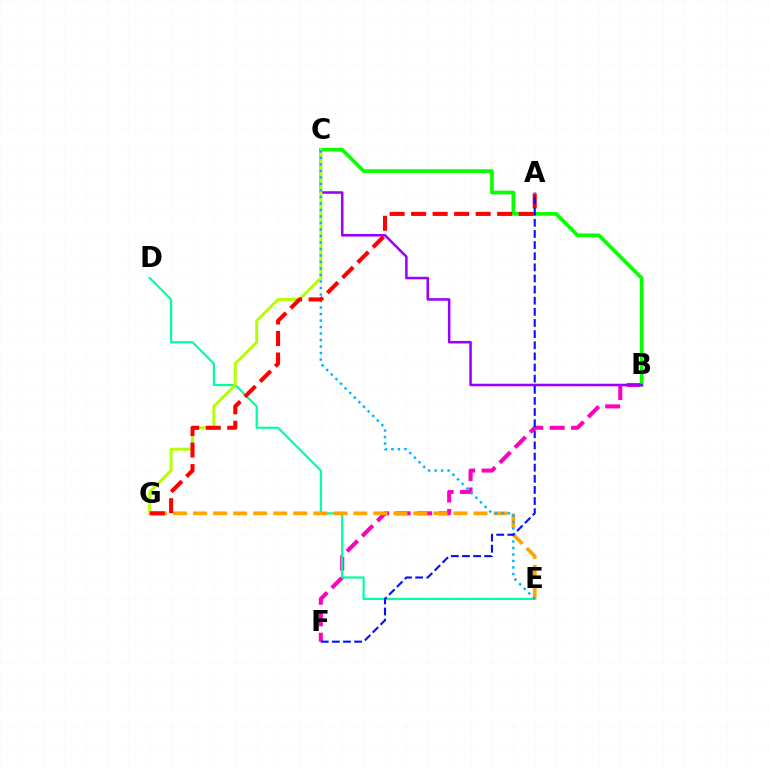{('B', 'F'): [{'color': '#ff00bd', 'line_style': 'dashed', 'thickness': 2.91}], ('B', 'C'): [{'color': '#08ff00', 'line_style': 'solid', 'thickness': 2.64}, {'color': '#9b00ff', 'line_style': 'solid', 'thickness': 1.83}], ('D', 'E'): [{'color': '#00ff9d', 'line_style': 'solid', 'thickness': 1.56}], ('C', 'G'): [{'color': '#b3ff00', 'line_style': 'solid', 'thickness': 2.1}], ('E', 'G'): [{'color': '#ffa500', 'line_style': 'dashed', 'thickness': 2.72}], ('C', 'E'): [{'color': '#00b5ff', 'line_style': 'dotted', 'thickness': 1.77}], ('A', 'G'): [{'color': '#ff0000', 'line_style': 'dashed', 'thickness': 2.92}], ('A', 'F'): [{'color': '#0010ff', 'line_style': 'dashed', 'thickness': 1.51}]}